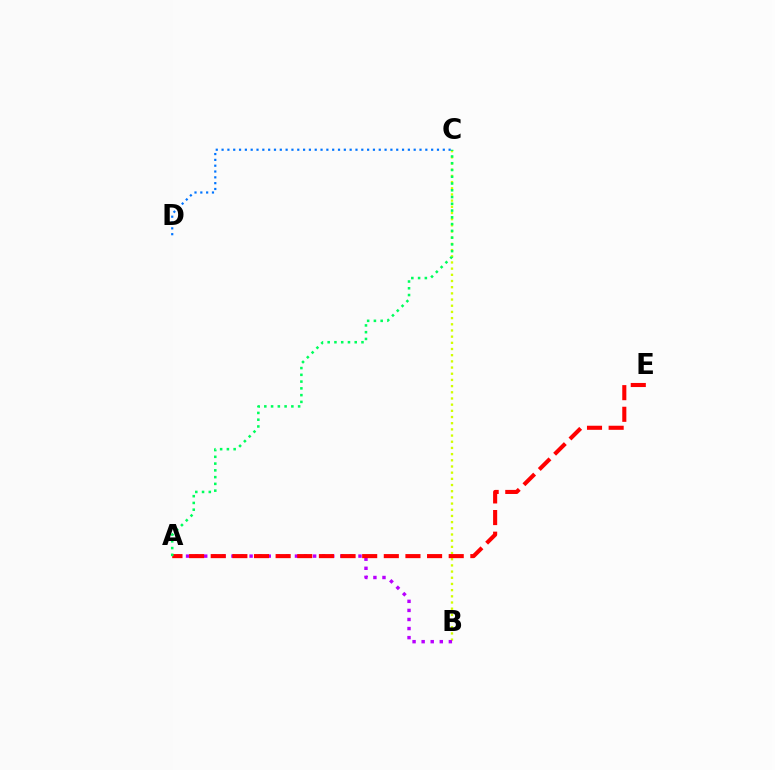{('B', 'C'): [{'color': '#d1ff00', 'line_style': 'dotted', 'thickness': 1.68}], ('A', 'B'): [{'color': '#b900ff', 'line_style': 'dotted', 'thickness': 2.47}], ('A', 'E'): [{'color': '#ff0000', 'line_style': 'dashed', 'thickness': 2.94}], ('C', 'D'): [{'color': '#0074ff', 'line_style': 'dotted', 'thickness': 1.58}], ('A', 'C'): [{'color': '#00ff5c', 'line_style': 'dotted', 'thickness': 1.84}]}